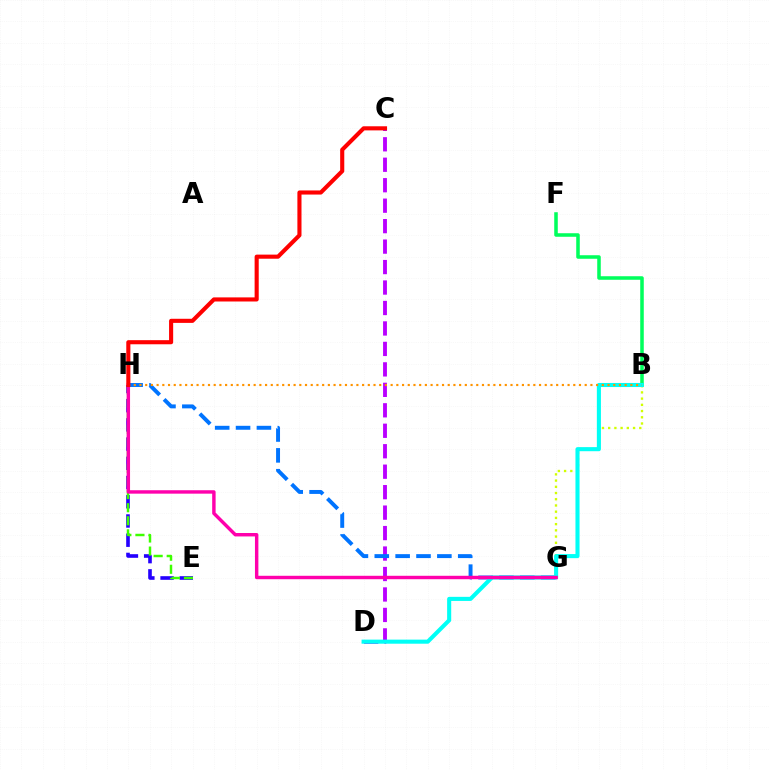{('B', 'G'): [{'color': '#d1ff00', 'line_style': 'dotted', 'thickness': 1.69}], ('E', 'H'): [{'color': '#2500ff', 'line_style': 'dashed', 'thickness': 2.61}, {'color': '#3dff00', 'line_style': 'dashed', 'thickness': 1.78}], ('C', 'D'): [{'color': '#b900ff', 'line_style': 'dashed', 'thickness': 2.78}], ('G', 'H'): [{'color': '#0074ff', 'line_style': 'dashed', 'thickness': 2.83}, {'color': '#ff00ac', 'line_style': 'solid', 'thickness': 2.47}], ('B', 'F'): [{'color': '#00ff5c', 'line_style': 'solid', 'thickness': 2.55}], ('B', 'D'): [{'color': '#00fff6', 'line_style': 'solid', 'thickness': 2.94}], ('B', 'H'): [{'color': '#ff9400', 'line_style': 'dotted', 'thickness': 1.55}], ('C', 'H'): [{'color': '#ff0000', 'line_style': 'solid', 'thickness': 2.96}]}